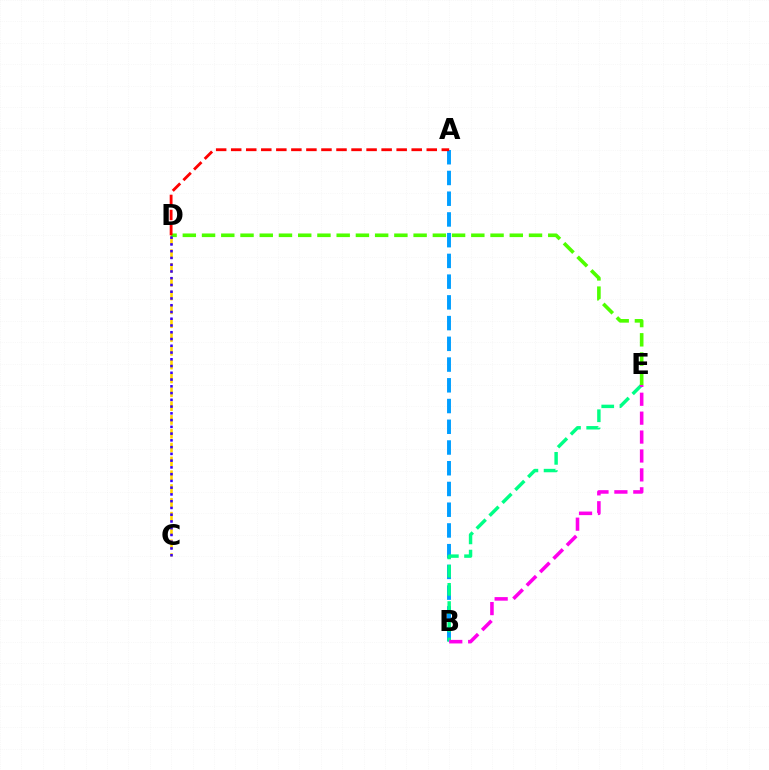{('A', 'B'): [{'color': '#009eff', 'line_style': 'dashed', 'thickness': 2.82}], ('B', 'E'): [{'color': '#00ff86', 'line_style': 'dashed', 'thickness': 2.47}, {'color': '#ff00ed', 'line_style': 'dashed', 'thickness': 2.57}], ('C', 'D'): [{'color': '#ffd500', 'line_style': 'dashed', 'thickness': 1.88}, {'color': '#3700ff', 'line_style': 'dotted', 'thickness': 1.84}], ('D', 'E'): [{'color': '#4fff00', 'line_style': 'dashed', 'thickness': 2.61}], ('A', 'D'): [{'color': '#ff0000', 'line_style': 'dashed', 'thickness': 2.04}]}